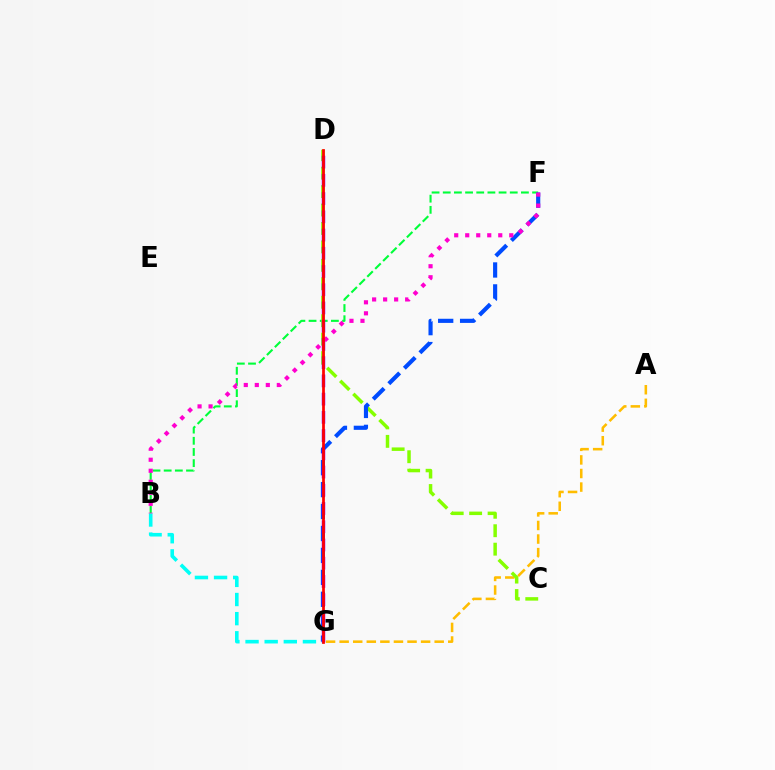{('B', 'F'): [{'color': '#00ff39', 'line_style': 'dashed', 'thickness': 1.52}, {'color': '#ff00cf', 'line_style': 'dotted', 'thickness': 2.99}], ('A', 'G'): [{'color': '#ffbd00', 'line_style': 'dashed', 'thickness': 1.84}], ('C', 'D'): [{'color': '#84ff00', 'line_style': 'dashed', 'thickness': 2.51}], ('F', 'G'): [{'color': '#004bff', 'line_style': 'dashed', 'thickness': 2.98}], ('B', 'G'): [{'color': '#00fff6', 'line_style': 'dashed', 'thickness': 2.6}], ('D', 'G'): [{'color': '#7200ff', 'line_style': 'dashed', 'thickness': 2.48}, {'color': '#ff0000', 'line_style': 'solid', 'thickness': 1.97}]}